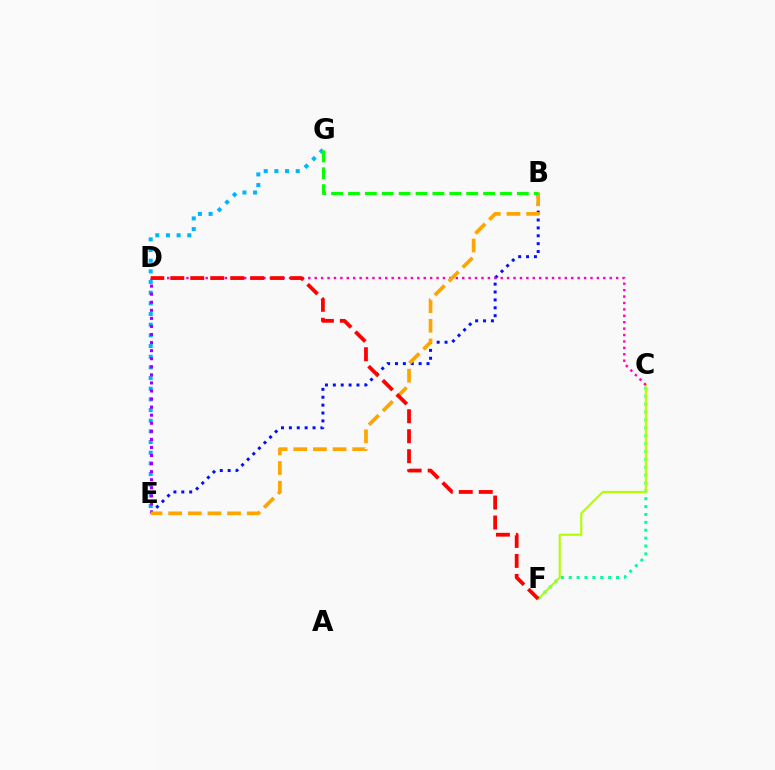{('E', 'G'): [{'color': '#00b5ff', 'line_style': 'dotted', 'thickness': 2.9}], ('B', 'E'): [{'color': '#0010ff', 'line_style': 'dotted', 'thickness': 2.14}, {'color': '#ffa500', 'line_style': 'dashed', 'thickness': 2.67}], ('C', 'F'): [{'color': '#00ff9d', 'line_style': 'dotted', 'thickness': 2.14}, {'color': '#b3ff00', 'line_style': 'solid', 'thickness': 1.55}], ('D', 'E'): [{'color': '#9b00ff', 'line_style': 'dotted', 'thickness': 2.19}], ('C', 'D'): [{'color': '#ff00bd', 'line_style': 'dotted', 'thickness': 1.74}], ('D', 'F'): [{'color': '#ff0000', 'line_style': 'dashed', 'thickness': 2.71}], ('B', 'G'): [{'color': '#08ff00', 'line_style': 'dashed', 'thickness': 2.29}]}